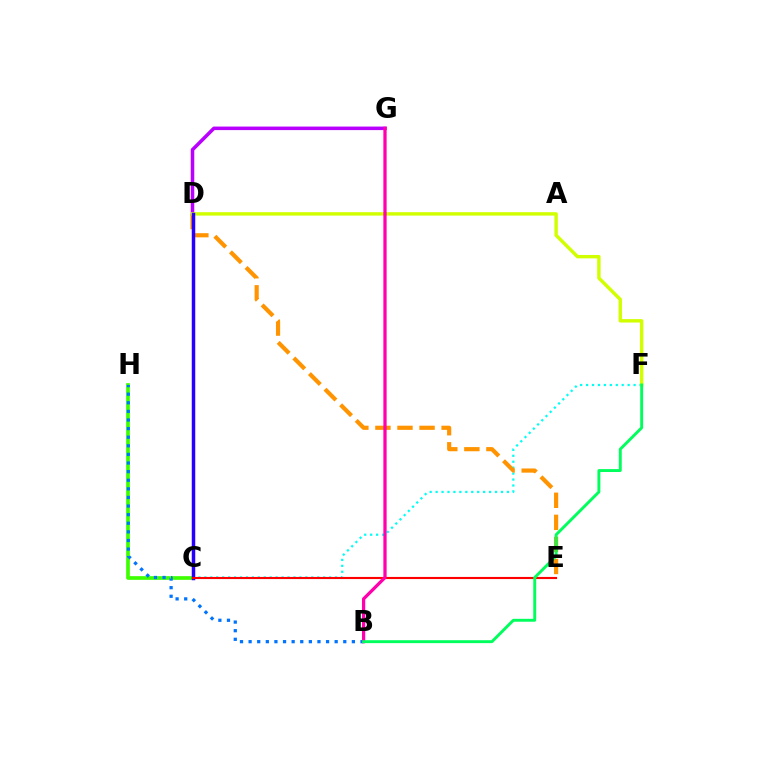{('C', 'F'): [{'color': '#00fff6', 'line_style': 'dotted', 'thickness': 1.61}], ('D', 'G'): [{'color': '#b900ff', 'line_style': 'solid', 'thickness': 2.54}], ('D', 'E'): [{'color': '#ff9400', 'line_style': 'dashed', 'thickness': 3.0}], ('D', 'F'): [{'color': '#d1ff00', 'line_style': 'solid', 'thickness': 2.46}], ('C', 'H'): [{'color': '#3dff00', 'line_style': 'solid', 'thickness': 2.65}], ('C', 'D'): [{'color': '#2500ff', 'line_style': 'solid', 'thickness': 2.5}], ('B', 'H'): [{'color': '#0074ff', 'line_style': 'dotted', 'thickness': 2.34}], ('C', 'E'): [{'color': '#ff0000', 'line_style': 'solid', 'thickness': 1.53}], ('B', 'G'): [{'color': '#ff00ac', 'line_style': 'solid', 'thickness': 2.34}], ('B', 'F'): [{'color': '#00ff5c', 'line_style': 'solid', 'thickness': 2.09}]}